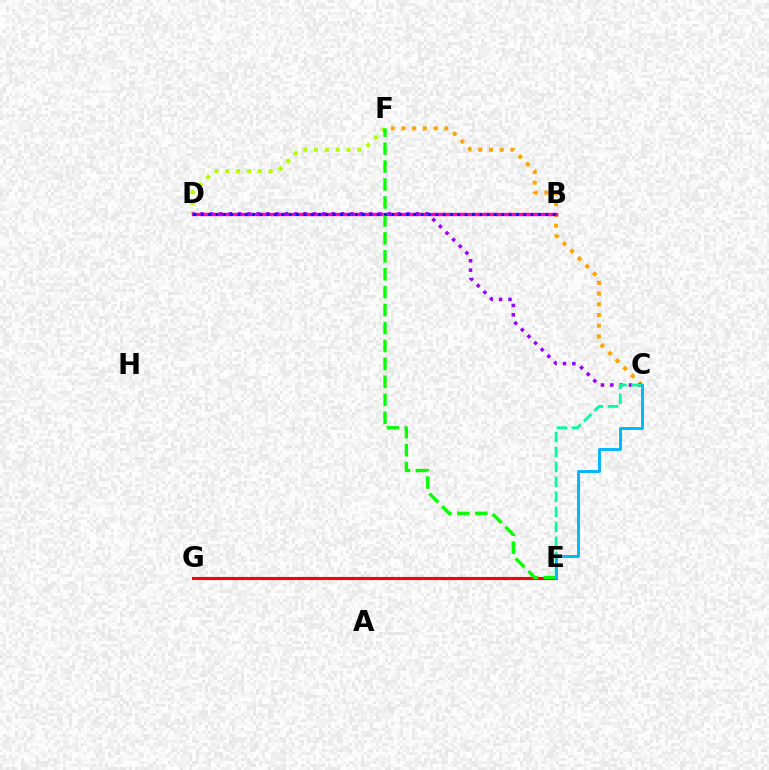{('C', 'F'): [{'color': '#ffa500', 'line_style': 'dotted', 'thickness': 2.91}], ('E', 'G'): [{'color': '#ff0000', 'line_style': 'solid', 'thickness': 2.24}], ('D', 'F'): [{'color': '#b3ff00', 'line_style': 'dotted', 'thickness': 2.94}], ('B', 'D'): [{'color': '#ff00bd', 'line_style': 'solid', 'thickness': 2.44}, {'color': '#0010ff', 'line_style': 'dotted', 'thickness': 1.99}], ('E', 'F'): [{'color': '#08ff00', 'line_style': 'dashed', 'thickness': 2.44}], ('C', 'D'): [{'color': '#9b00ff', 'line_style': 'dotted', 'thickness': 2.54}], ('C', 'E'): [{'color': '#00ff9d', 'line_style': 'dashed', 'thickness': 2.03}, {'color': '#00b5ff', 'line_style': 'solid', 'thickness': 2.08}]}